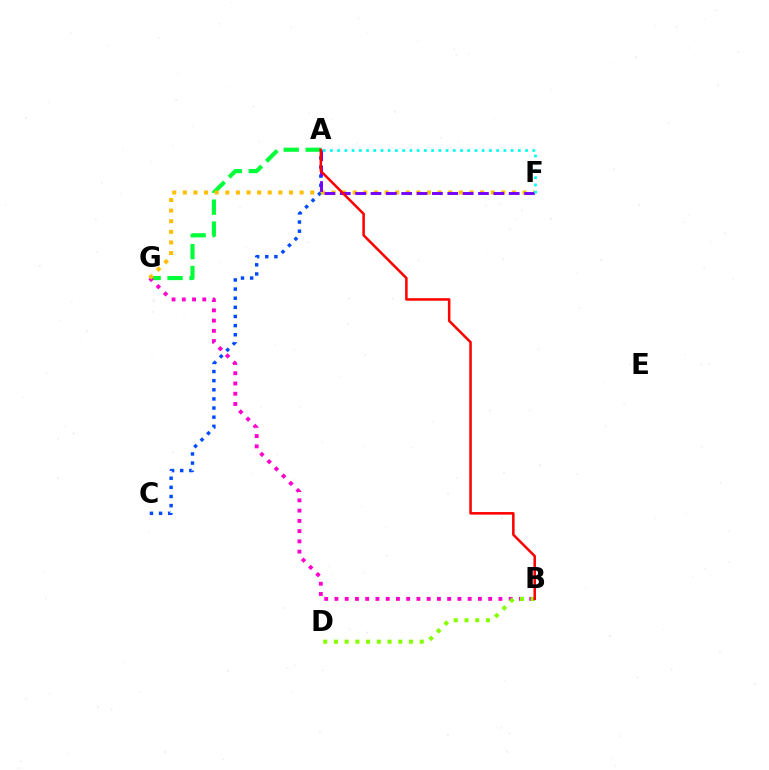{('A', 'G'): [{'color': '#00ff39', 'line_style': 'dashed', 'thickness': 2.98}], ('B', 'G'): [{'color': '#ff00cf', 'line_style': 'dotted', 'thickness': 2.78}], ('A', 'C'): [{'color': '#004bff', 'line_style': 'dotted', 'thickness': 2.48}], ('F', 'G'): [{'color': '#ffbd00', 'line_style': 'dotted', 'thickness': 2.88}], ('A', 'F'): [{'color': '#7200ff', 'line_style': 'dashed', 'thickness': 2.09}, {'color': '#00fff6', 'line_style': 'dotted', 'thickness': 1.96}], ('B', 'D'): [{'color': '#84ff00', 'line_style': 'dotted', 'thickness': 2.91}], ('A', 'B'): [{'color': '#ff0000', 'line_style': 'solid', 'thickness': 1.82}]}